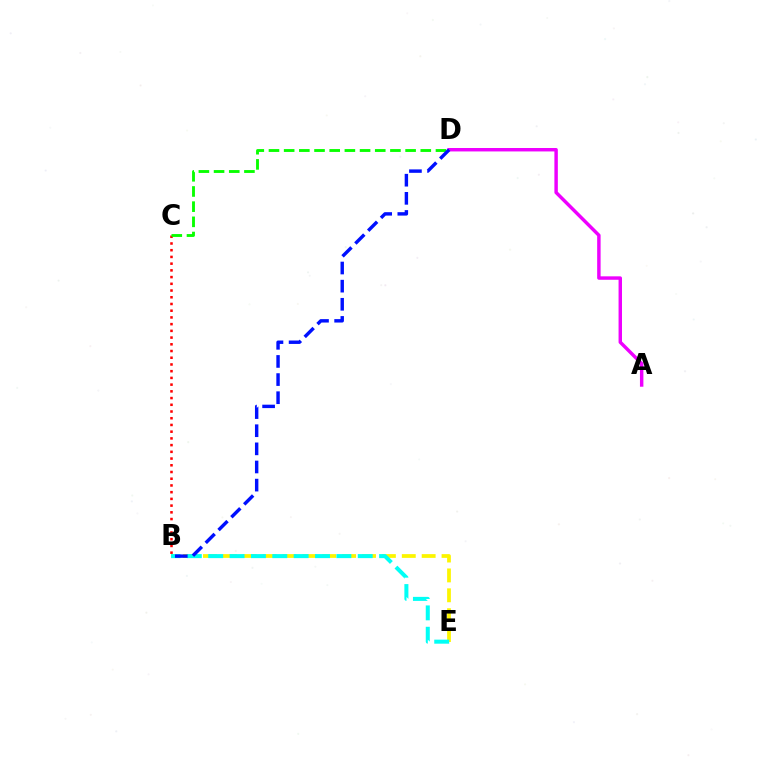{('B', 'E'): [{'color': '#fcf500', 'line_style': 'dashed', 'thickness': 2.7}, {'color': '#00fff6', 'line_style': 'dashed', 'thickness': 2.9}], ('A', 'D'): [{'color': '#ee00ff', 'line_style': 'solid', 'thickness': 2.48}], ('B', 'C'): [{'color': '#ff0000', 'line_style': 'dotted', 'thickness': 1.83}], ('C', 'D'): [{'color': '#08ff00', 'line_style': 'dashed', 'thickness': 2.06}], ('B', 'D'): [{'color': '#0010ff', 'line_style': 'dashed', 'thickness': 2.46}]}